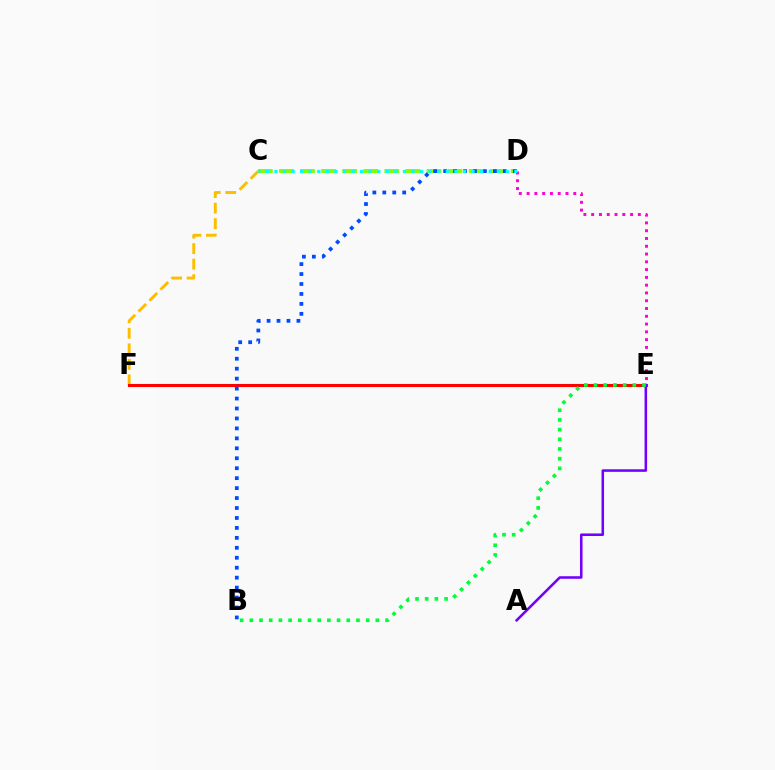{('C', 'F'): [{'color': '#ffbd00', 'line_style': 'dashed', 'thickness': 2.11}], ('C', 'D'): [{'color': '#84ff00', 'line_style': 'dashed', 'thickness': 2.86}, {'color': '#00fff6', 'line_style': 'dotted', 'thickness': 2.33}], ('D', 'E'): [{'color': '#ff00cf', 'line_style': 'dotted', 'thickness': 2.11}], ('E', 'F'): [{'color': '#ff0000', 'line_style': 'solid', 'thickness': 2.21}], ('B', 'D'): [{'color': '#004bff', 'line_style': 'dotted', 'thickness': 2.7}], ('A', 'E'): [{'color': '#7200ff', 'line_style': 'solid', 'thickness': 1.84}], ('B', 'E'): [{'color': '#00ff39', 'line_style': 'dotted', 'thickness': 2.63}]}